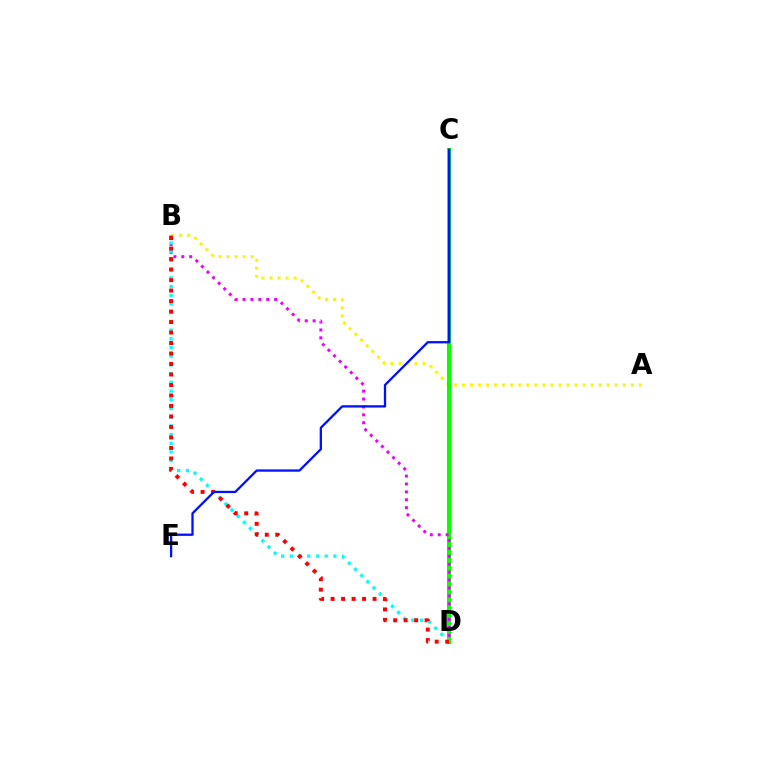{('A', 'B'): [{'color': '#fcf500', 'line_style': 'dotted', 'thickness': 2.18}], ('C', 'D'): [{'color': '#08ff00', 'line_style': 'solid', 'thickness': 2.92}], ('B', 'D'): [{'color': '#ee00ff', 'line_style': 'dotted', 'thickness': 2.15}, {'color': '#00fff6', 'line_style': 'dotted', 'thickness': 2.37}, {'color': '#ff0000', 'line_style': 'dotted', 'thickness': 2.85}], ('C', 'E'): [{'color': '#0010ff', 'line_style': 'solid', 'thickness': 1.65}]}